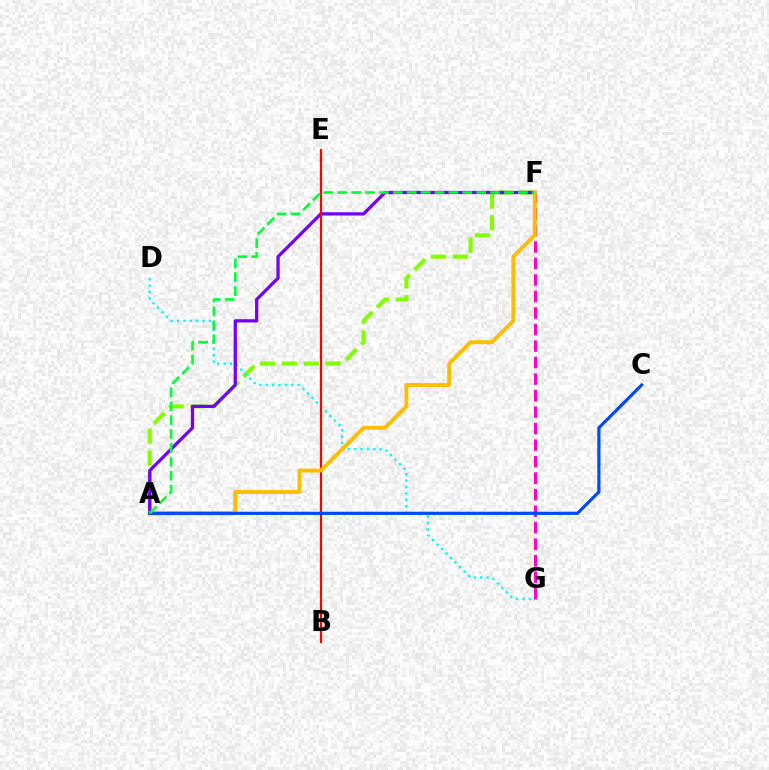{('F', 'G'): [{'color': '#ff00cf', 'line_style': 'dashed', 'thickness': 2.24}], ('A', 'F'): [{'color': '#84ff00', 'line_style': 'dashed', 'thickness': 2.97}, {'color': '#7200ff', 'line_style': 'solid', 'thickness': 2.34}, {'color': '#ffbd00', 'line_style': 'solid', 'thickness': 2.83}, {'color': '#00ff39', 'line_style': 'dashed', 'thickness': 1.89}], ('D', 'G'): [{'color': '#00fff6', 'line_style': 'dotted', 'thickness': 1.73}], ('B', 'E'): [{'color': '#ff0000', 'line_style': 'solid', 'thickness': 1.59}], ('A', 'C'): [{'color': '#004bff', 'line_style': 'solid', 'thickness': 2.3}]}